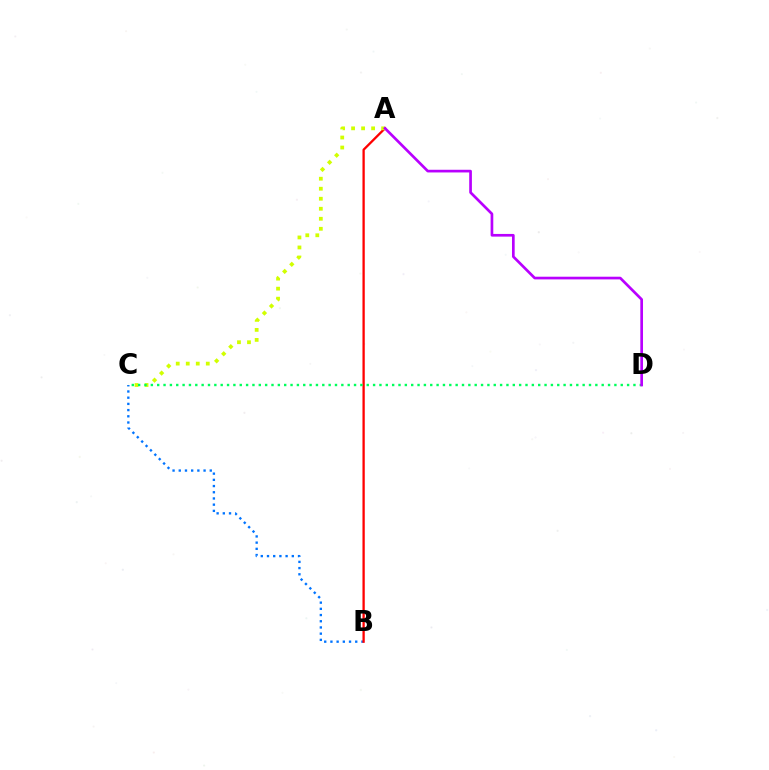{('B', 'C'): [{'color': '#0074ff', 'line_style': 'dotted', 'thickness': 1.69}], ('A', 'B'): [{'color': '#ff0000', 'line_style': 'solid', 'thickness': 1.66}], ('A', 'C'): [{'color': '#d1ff00', 'line_style': 'dotted', 'thickness': 2.72}], ('C', 'D'): [{'color': '#00ff5c', 'line_style': 'dotted', 'thickness': 1.73}], ('A', 'D'): [{'color': '#b900ff', 'line_style': 'solid', 'thickness': 1.93}]}